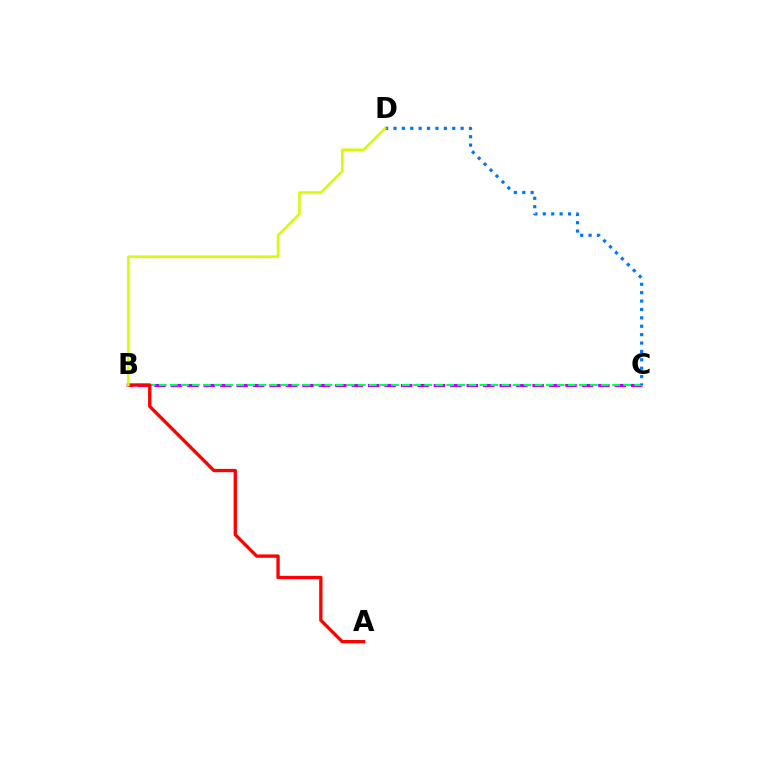{('B', 'C'): [{'color': '#b900ff', 'line_style': 'dashed', 'thickness': 2.23}, {'color': '#00ff5c', 'line_style': 'dashed', 'thickness': 1.5}], ('C', 'D'): [{'color': '#0074ff', 'line_style': 'dotted', 'thickness': 2.28}], ('A', 'B'): [{'color': '#ff0000', 'line_style': 'solid', 'thickness': 2.4}], ('B', 'D'): [{'color': '#d1ff00', 'line_style': 'solid', 'thickness': 1.83}]}